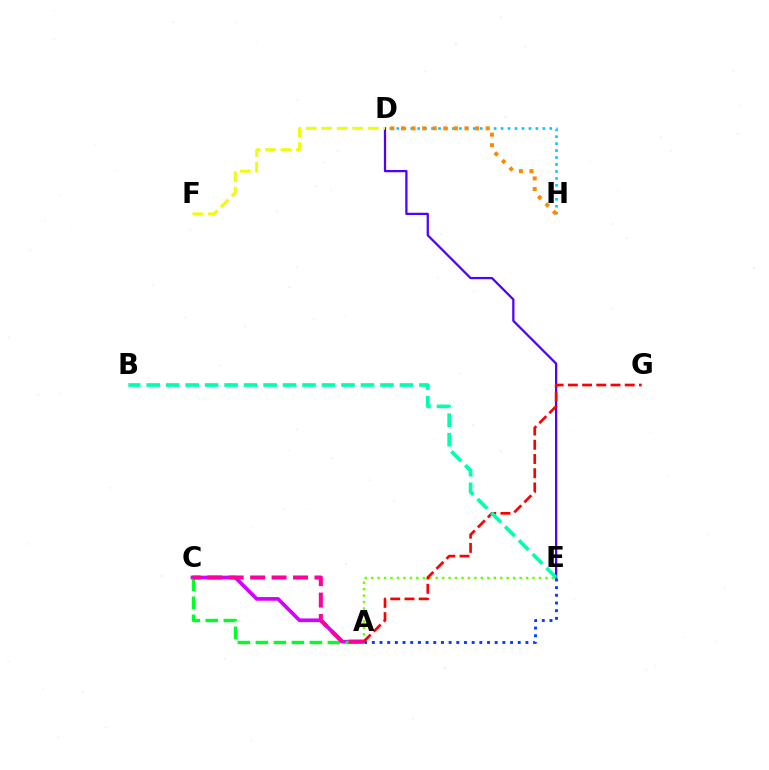{('A', 'E'): [{'color': '#66ff00', 'line_style': 'dotted', 'thickness': 1.75}, {'color': '#003fff', 'line_style': 'dotted', 'thickness': 2.09}], ('A', 'C'): [{'color': '#d600ff', 'line_style': 'solid', 'thickness': 2.66}, {'color': '#00ff27', 'line_style': 'dashed', 'thickness': 2.45}, {'color': '#ff00a0', 'line_style': 'dashed', 'thickness': 2.91}], ('D', 'E'): [{'color': '#4f00ff', 'line_style': 'solid', 'thickness': 1.62}], ('D', 'F'): [{'color': '#eeff00', 'line_style': 'dashed', 'thickness': 2.11}], ('D', 'H'): [{'color': '#00c7ff', 'line_style': 'dotted', 'thickness': 1.89}, {'color': '#ff8800', 'line_style': 'dotted', 'thickness': 2.88}], ('A', 'G'): [{'color': '#ff0000', 'line_style': 'dashed', 'thickness': 1.93}], ('B', 'E'): [{'color': '#00ffaf', 'line_style': 'dashed', 'thickness': 2.65}]}